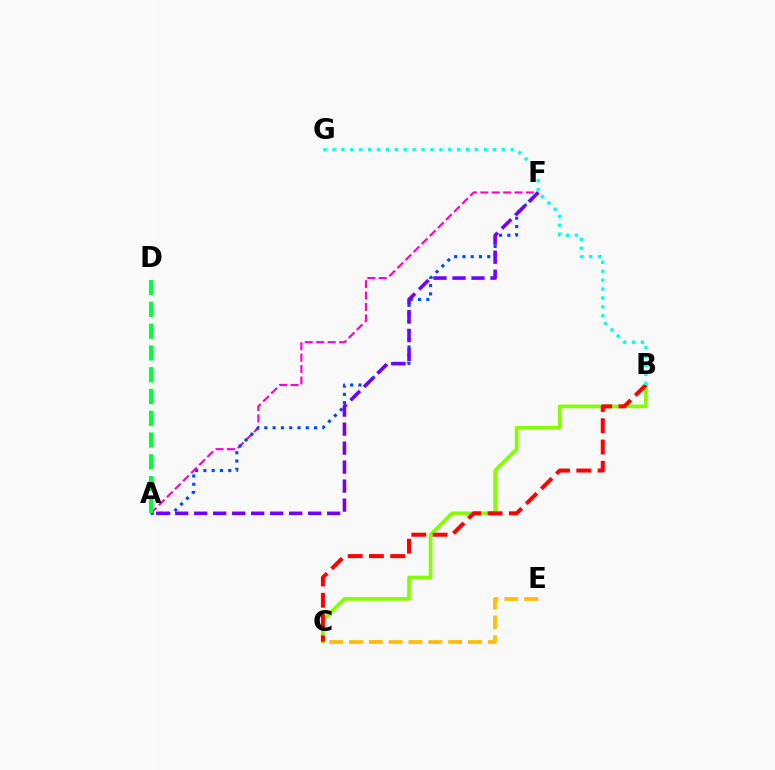{('A', 'F'): [{'color': '#ff00cf', 'line_style': 'dashed', 'thickness': 1.55}, {'color': '#004bff', 'line_style': 'dotted', 'thickness': 2.25}, {'color': '#7200ff', 'line_style': 'dashed', 'thickness': 2.58}], ('B', 'C'): [{'color': '#84ff00', 'line_style': 'solid', 'thickness': 2.67}, {'color': '#ff0000', 'line_style': 'dashed', 'thickness': 2.89}], ('C', 'E'): [{'color': '#ffbd00', 'line_style': 'dashed', 'thickness': 2.69}], ('B', 'G'): [{'color': '#00fff6', 'line_style': 'dotted', 'thickness': 2.42}], ('A', 'D'): [{'color': '#00ff39', 'line_style': 'dashed', 'thickness': 2.96}]}